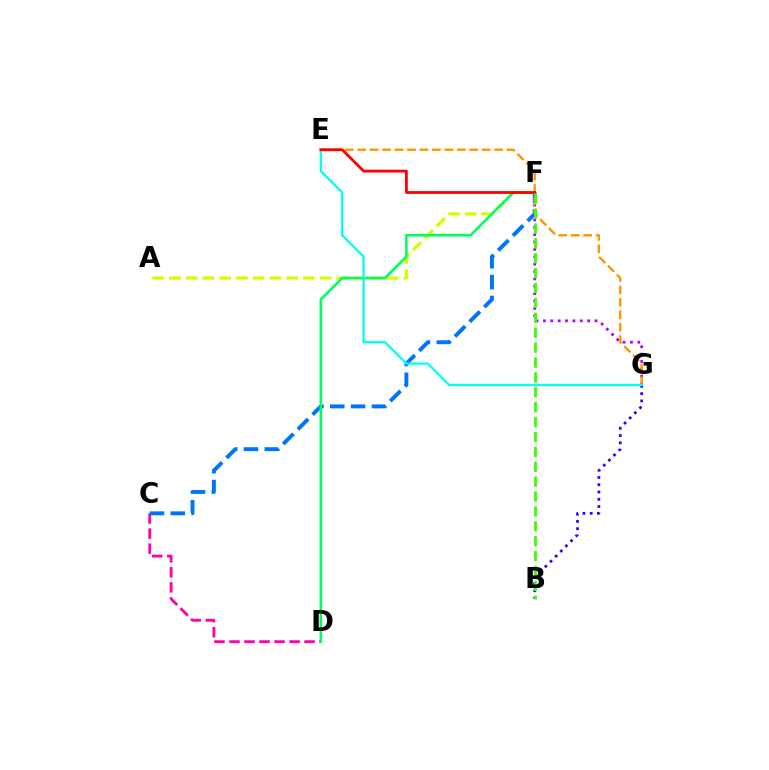{('C', 'D'): [{'color': '#ff00ac', 'line_style': 'dashed', 'thickness': 2.04}], ('B', 'G'): [{'color': '#2500ff', 'line_style': 'dotted', 'thickness': 1.97}], ('A', 'F'): [{'color': '#d1ff00', 'line_style': 'dashed', 'thickness': 2.28}], ('C', 'F'): [{'color': '#0074ff', 'line_style': 'dashed', 'thickness': 2.83}], ('F', 'G'): [{'color': '#b900ff', 'line_style': 'dotted', 'thickness': 2.0}], ('D', 'F'): [{'color': '#00ff5c', 'line_style': 'solid', 'thickness': 1.86}], ('E', 'G'): [{'color': '#ff9400', 'line_style': 'dashed', 'thickness': 1.69}, {'color': '#00fff6', 'line_style': 'solid', 'thickness': 1.64}], ('E', 'F'): [{'color': '#ff0000', 'line_style': 'solid', 'thickness': 2.01}], ('B', 'F'): [{'color': '#3dff00', 'line_style': 'dashed', 'thickness': 2.02}]}